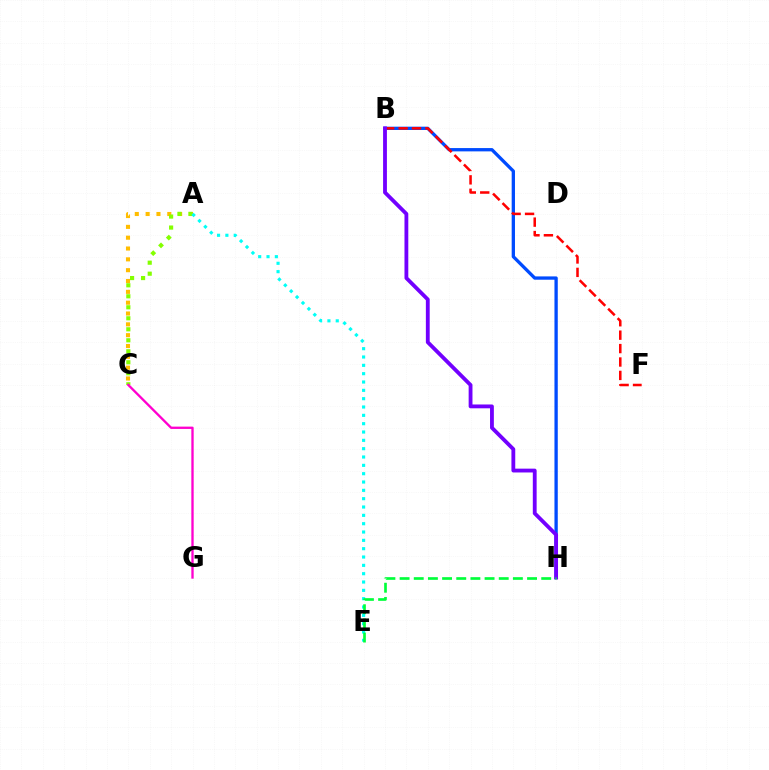{('A', 'C'): [{'color': '#ffbd00', 'line_style': 'dotted', 'thickness': 2.94}, {'color': '#84ff00', 'line_style': 'dotted', 'thickness': 2.99}], ('B', 'H'): [{'color': '#004bff', 'line_style': 'solid', 'thickness': 2.38}, {'color': '#7200ff', 'line_style': 'solid', 'thickness': 2.75}], ('C', 'G'): [{'color': '#ff00cf', 'line_style': 'solid', 'thickness': 1.68}], ('B', 'F'): [{'color': '#ff0000', 'line_style': 'dashed', 'thickness': 1.82}], ('A', 'E'): [{'color': '#00fff6', 'line_style': 'dotted', 'thickness': 2.26}], ('E', 'H'): [{'color': '#00ff39', 'line_style': 'dashed', 'thickness': 1.92}]}